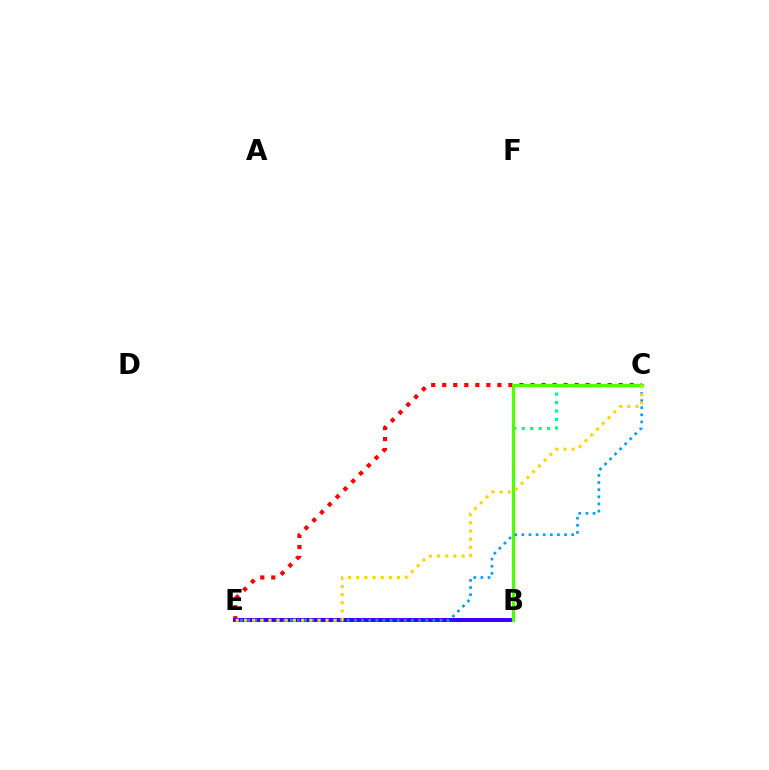{('B', 'E'): [{'color': '#ff00ed', 'line_style': 'solid', 'thickness': 2.66}, {'color': '#3700ff', 'line_style': 'solid', 'thickness': 2.8}], ('C', 'E'): [{'color': '#ff0000', 'line_style': 'dotted', 'thickness': 3.0}, {'color': '#009eff', 'line_style': 'dotted', 'thickness': 1.94}, {'color': '#ffd500', 'line_style': 'dotted', 'thickness': 2.22}], ('B', 'C'): [{'color': '#00ff86', 'line_style': 'dotted', 'thickness': 2.3}, {'color': '#4fff00', 'line_style': 'solid', 'thickness': 2.3}]}